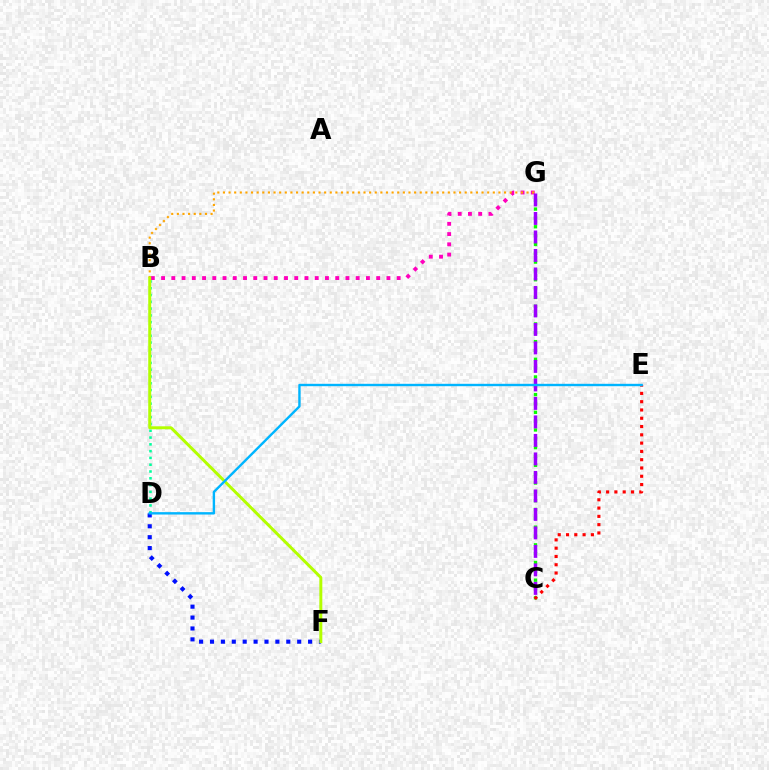{('B', 'G'): [{'color': '#ff00bd', 'line_style': 'dotted', 'thickness': 2.78}, {'color': '#ffa500', 'line_style': 'dotted', 'thickness': 1.53}], ('C', 'G'): [{'color': '#08ff00', 'line_style': 'dotted', 'thickness': 2.4}, {'color': '#9b00ff', 'line_style': 'dashed', 'thickness': 2.51}], ('B', 'D'): [{'color': '#00ff9d', 'line_style': 'dotted', 'thickness': 1.84}], ('D', 'F'): [{'color': '#0010ff', 'line_style': 'dotted', 'thickness': 2.96}], ('C', 'E'): [{'color': '#ff0000', 'line_style': 'dotted', 'thickness': 2.25}], ('B', 'F'): [{'color': '#b3ff00', 'line_style': 'solid', 'thickness': 2.13}], ('D', 'E'): [{'color': '#00b5ff', 'line_style': 'solid', 'thickness': 1.72}]}